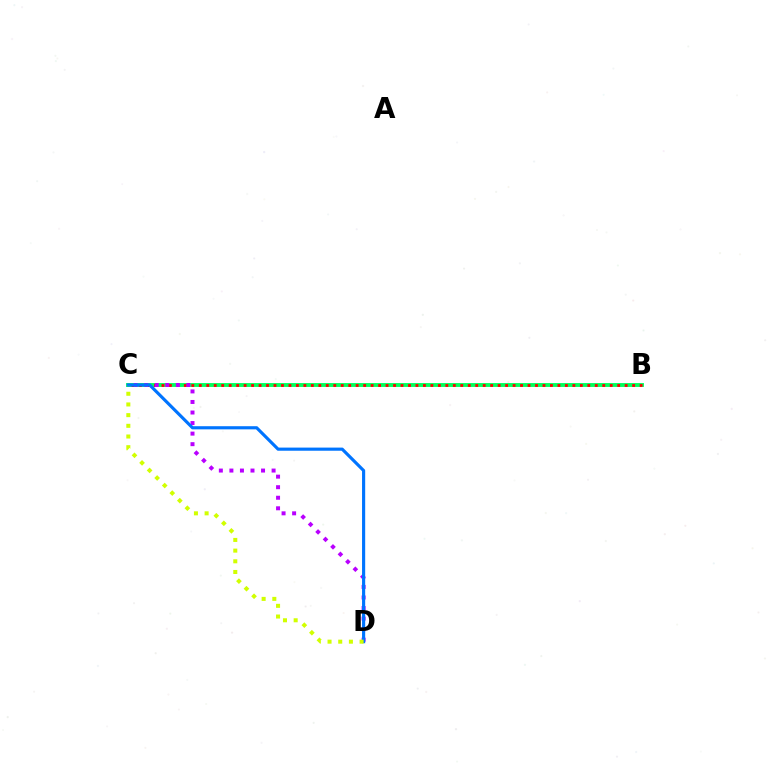{('B', 'C'): [{'color': '#00ff5c', 'line_style': 'solid', 'thickness': 2.78}, {'color': '#ff0000', 'line_style': 'dotted', 'thickness': 2.03}], ('C', 'D'): [{'color': '#b900ff', 'line_style': 'dotted', 'thickness': 2.87}, {'color': '#0074ff', 'line_style': 'solid', 'thickness': 2.27}, {'color': '#d1ff00', 'line_style': 'dotted', 'thickness': 2.9}]}